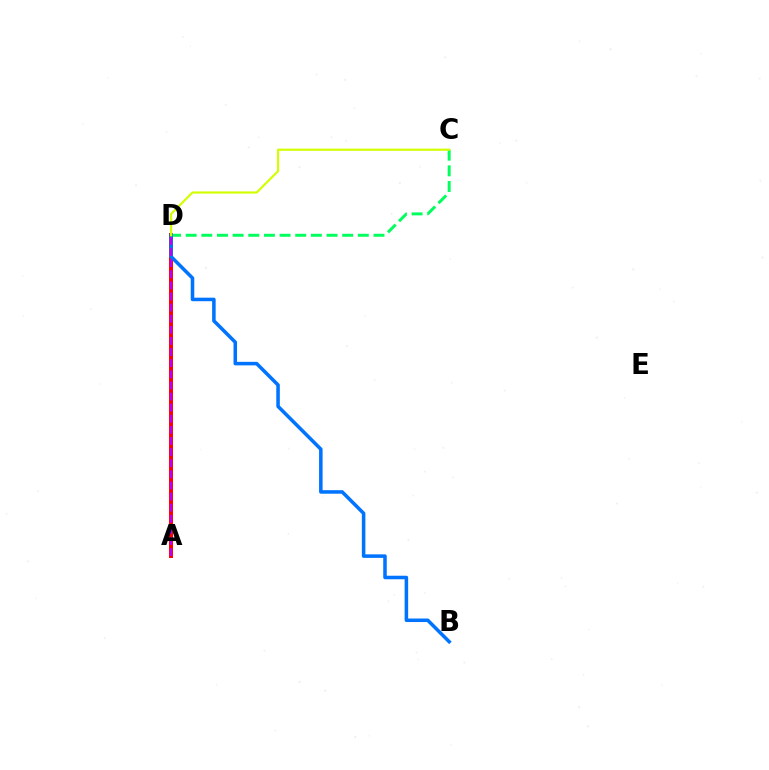{('A', 'D'): [{'color': '#ff0000', 'line_style': 'solid', 'thickness': 2.84}, {'color': '#b900ff', 'line_style': 'dashed', 'thickness': 1.51}], ('C', 'D'): [{'color': '#00ff5c', 'line_style': 'dashed', 'thickness': 2.13}, {'color': '#d1ff00', 'line_style': 'solid', 'thickness': 1.56}], ('B', 'D'): [{'color': '#0074ff', 'line_style': 'solid', 'thickness': 2.54}]}